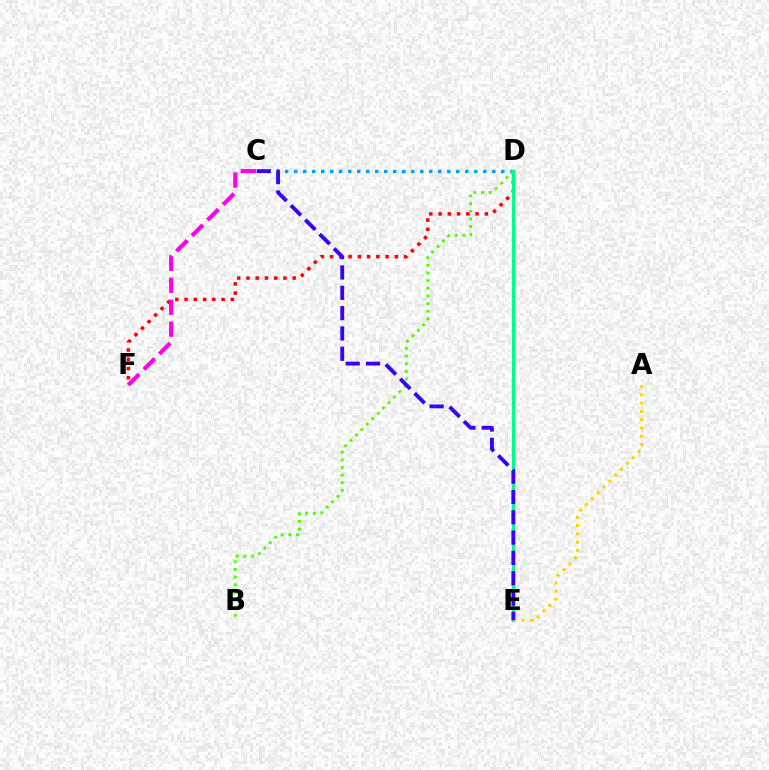{('D', 'F'): [{'color': '#ff0000', 'line_style': 'dotted', 'thickness': 2.51}], ('C', 'D'): [{'color': '#009eff', 'line_style': 'dotted', 'thickness': 2.45}], ('C', 'F'): [{'color': '#ff00ed', 'line_style': 'dashed', 'thickness': 2.98}], ('B', 'D'): [{'color': '#4fff00', 'line_style': 'dotted', 'thickness': 2.08}], ('D', 'E'): [{'color': '#00ff86', 'line_style': 'solid', 'thickness': 2.31}], ('A', 'E'): [{'color': '#ffd500', 'line_style': 'dotted', 'thickness': 2.25}], ('C', 'E'): [{'color': '#3700ff', 'line_style': 'dashed', 'thickness': 2.76}]}